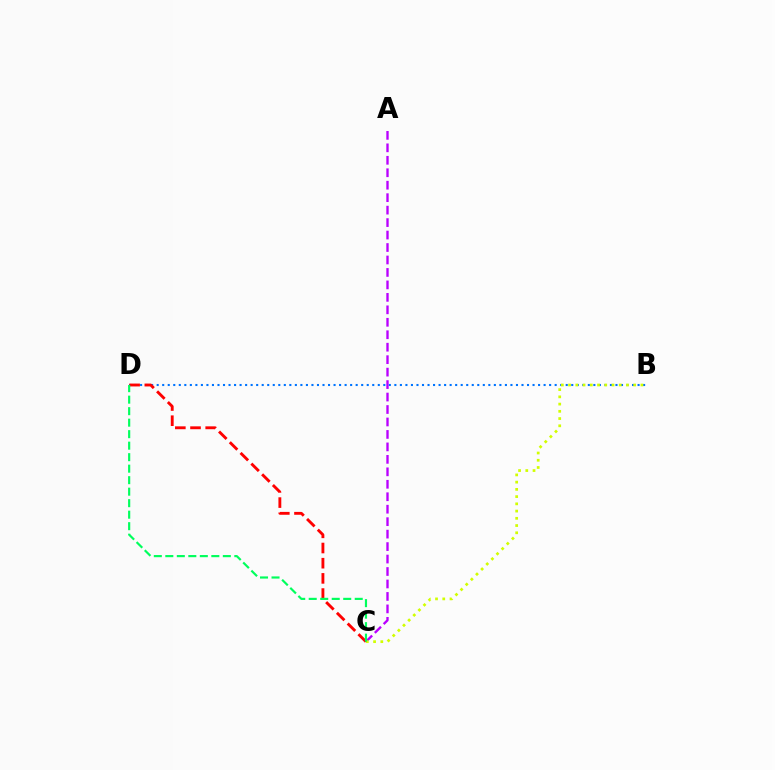{('B', 'D'): [{'color': '#0074ff', 'line_style': 'dotted', 'thickness': 1.5}], ('A', 'C'): [{'color': '#b900ff', 'line_style': 'dashed', 'thickness': 1.69}], ('B', 'C'): [{'color': '#d1ff00', 'line_style': 'dotted', 'thickness': 1.97}], ('C', 'D'): [{'color': '#ff0000', 'line_style': 'dashed', 'thickness': 2.06}, {'color': '#00ff5c', 'line_style': 'dashed', 'thickness': 1.56}]}